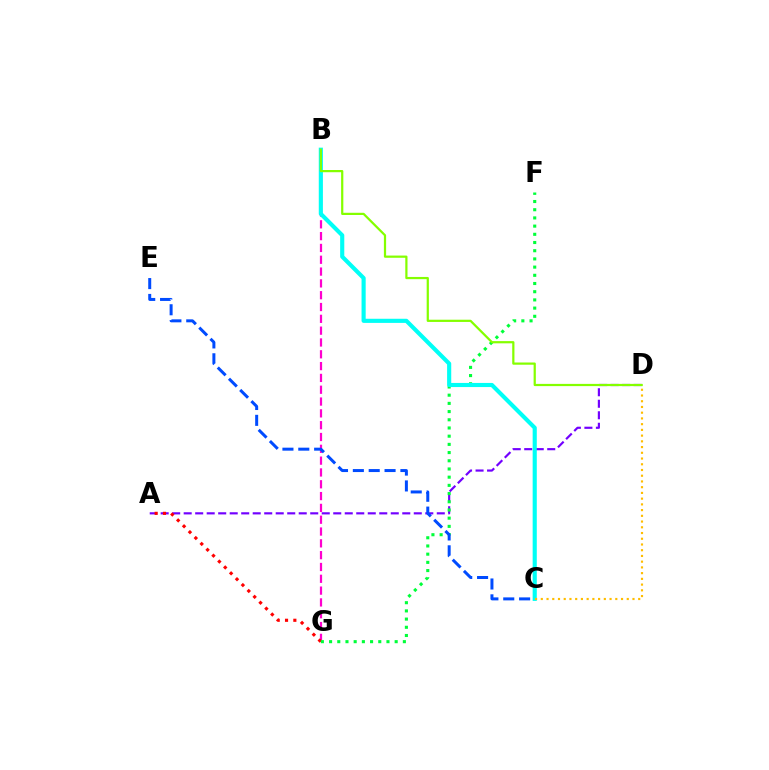{('A', 'D'): [{'color': '#7200ff', 'line_style': 'dashed', 'thickness': 1.56}], ('B', 'G'): [{'color': '#ff00cf', 'line_style': 'dashed', 'thickness': 1.61}], ('A', 'G'): [{'color': '#ff0000', 'line_style': 'dotted', 'thickness': 2.26}], ('F', 'G'): [{'color': '#00ff39', 'line_style': 'dotted', 'thickness': 2.23}], ('C', 'E'): [{'color': '#004bff', 'line_style': 'dashed', 'thickness': 2.15}], ('B', 'C'): [{'color': '#00fff6', 'line_style': 'solid', 'thickness': 2.97}], ('C', 'D'): [{'color': '#ffbd00', 'line_style': 'dotted', 'thickness': 1.56}], ('B', 'D'): [{'color': '#84ff00', 'line_style': 'solid', 'thickness': 1.6}]}